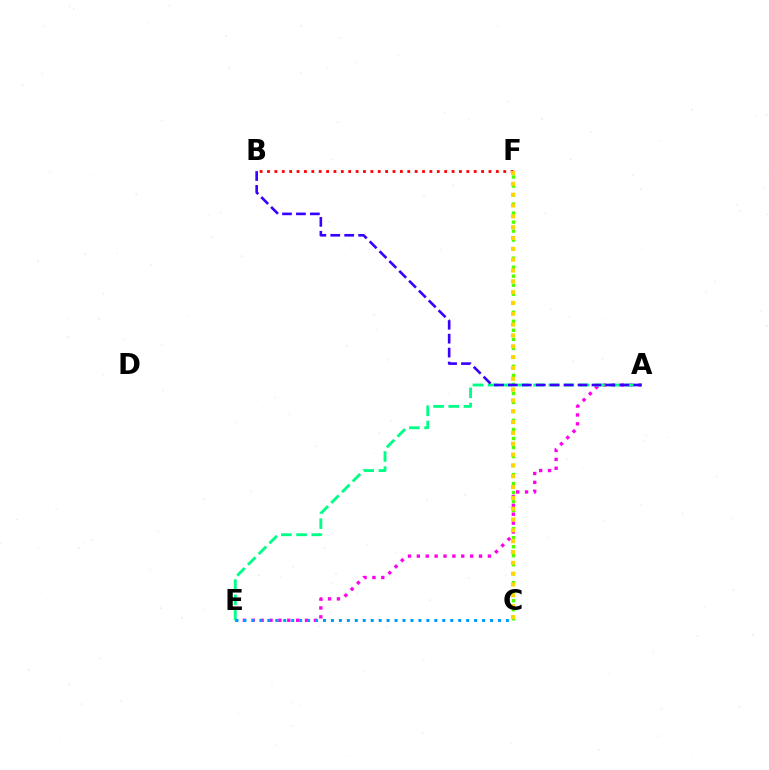{('B', 'F'): [{'color': '#ff0000', 'line_style': 'dotted', 'thickness': 2.01}], ('C', 'F'): [{'color': '#4fff00', 'line_style': 'dotted', 'thickness': 2.45}, {'color': '#ffd500', 'line_style': 'dotted', 'thickness': 2.94}], ('A', 'E'): [{'color': '#ff00ed', 'line_style': 'dotted', 'thickness': 2.41}, {'color': '#00ff86', 'line_style': 'dashed', 'thickness': 2.06}], ('A', 'B'): [{'color': '#3700ff', 'line_style': 'dashed', 'thickness': 1.89}], ('C', 'E'): [{'color': '#009eff', 'line_style': 'dotted', 'thickness': 2.16}]}